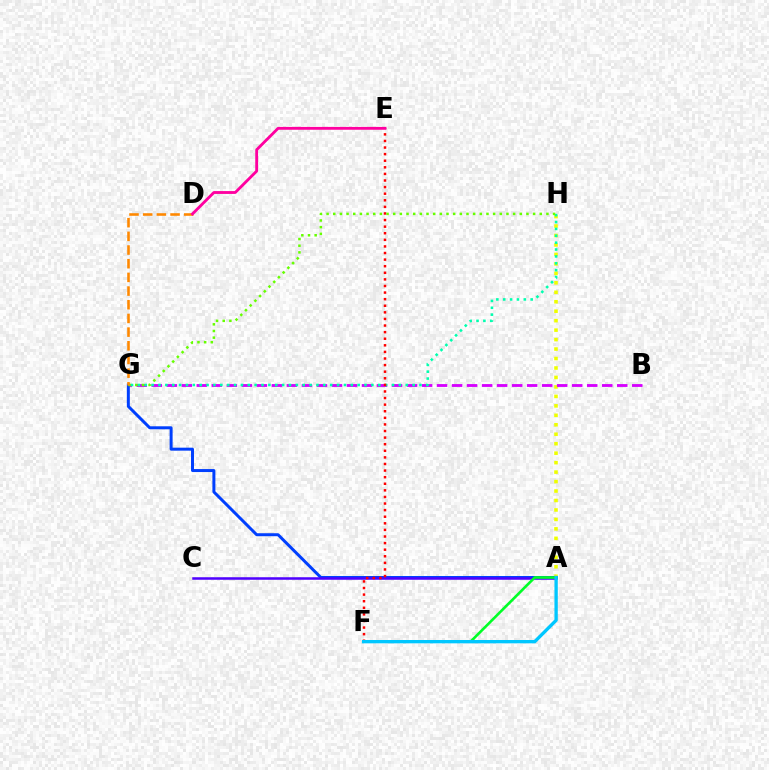{('A', 'H'): [{'color': '#eeff00', 'line_style': 'dotted', 'thickness': 2.57}], ('B', 'G'): [{'color': '#d600ff', 'line_style': 'dashed', 'thickness': 2.04}], ('G', 'H'): [{'color': '#00ffaf', 'line_style': 'dotted', 'thickness': 1.87}, {'color': '#66ff00', 'line_style': 'dotted', 'thickness': 1.81}], ('A', 'G'): [{'color': '#003fff', 'line_style': 'solid', 'thickness': 2.14}], ('A', 'C'): [{'color': '#4f00ff', 'line_style': 'solid', 'thickness': 1.82}], ('E', 'F'): [{'color': '#ff0000', 'line_style': 'dotted', 'thickness': 1.79}], ('A', 'F'): [{'color': '#00ff27', 'line_style': 'solid', 'thickness': 1.89}, {'color': '#00c7ff', 'line_style': 'solid', 'thickness': 2.4}], ('D', 'G'): [{'color': '#ff8800', 'line_style': 'dashed', 'thickness': 1.86}], ('D', 'E'): [{'color': '#ff00a0', 'line_style': 'solid', 'thickness': 2.05}]}